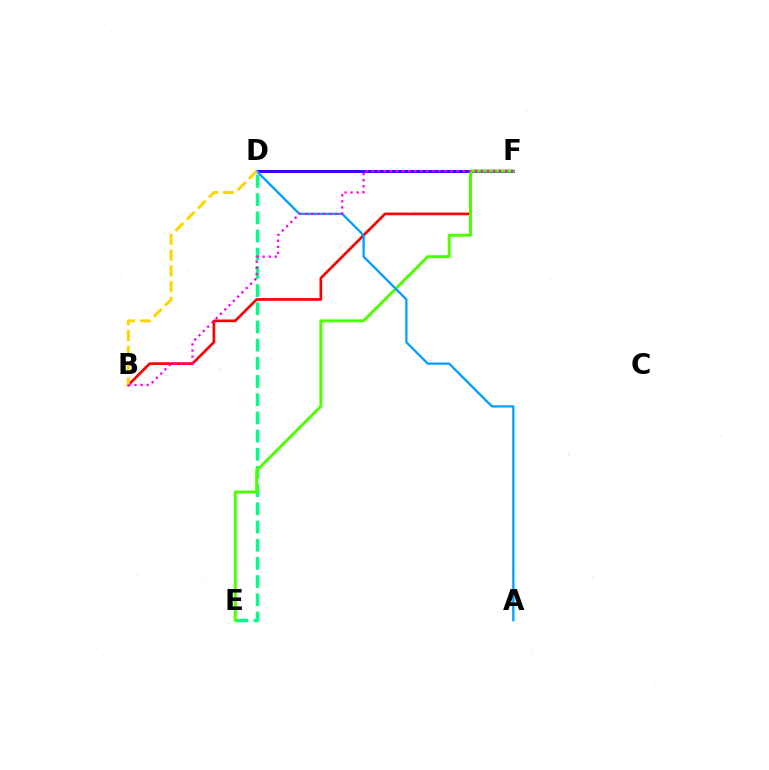{('B', 'F'): [{'color': '#ff0000', 'line_style': 'solid', 'thickness': 1.93}, {'color': '#ff00ed', 'line_style': 'dotted', 'thickness': 1.65}], ('D', 'F'): [{'color': '#3700ff', 'line_style': 'solid', 'thickness': 2.1}], ('D', 'E'): [{'color': '#00ff86', 'line_style': 'dashed', 'thickness': 2.47}], ('E', 'F'): [{'color': '#4fff00', 'line_style': 'solid', 'thickness': 2.11}], ('A', 'D'): [{'color': '#009eff', 'line_style': 'solid', 'thickness': 1.63}], ('B', 'D'): [{'color': '#ffd500', 'line_style': 'dashed', 'thickness': 2.15}]}